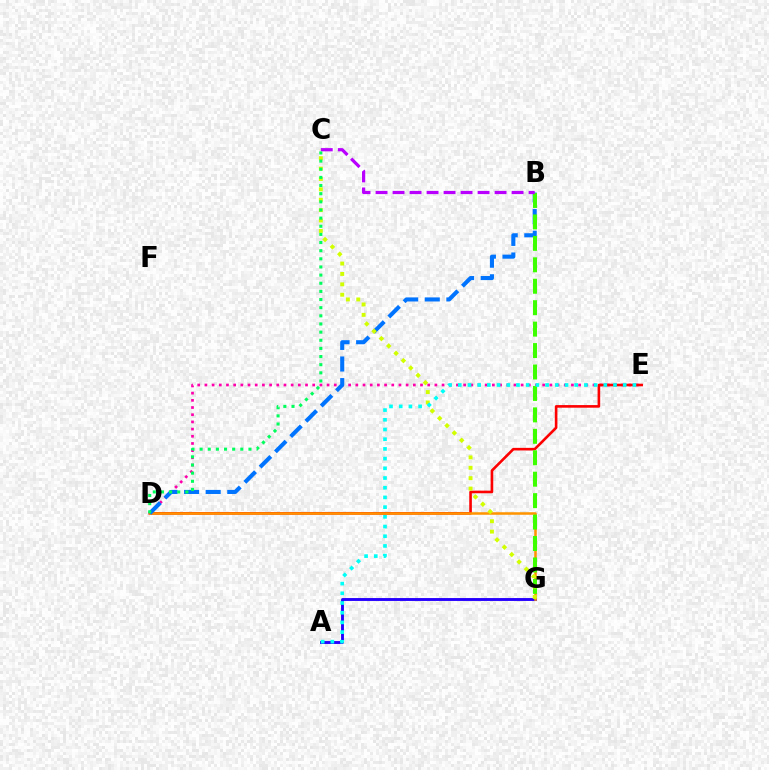{('A', 'G'): [{'color': '#2500ff', 'line_style': 'solid', 'thickness': 2.08}], ('D', 'E'): [{'color': '#ff00ac', 'line_style': 'dotted', 'thickness': 1.95}, {'color': '#ff0000', 'line_style': 'solid', 'thickness': 1.88}], ('D', 'G'): [{'color': '#ff9400', 'line_style': 'solid', 'thickness': 1.83}], ('B', 'D'): [{'color': '#0074ff', 'line_style': 'dashed', 'thickness': 2.93}], ('B', 'G'): [{'color': '#3dff00', 'line_style': 'dashed', 'thickness': 2.91}], ('B', 'C'): [{'color': '#b900ff', 'line_style': 'dashed', 'thickness': 2.31}], ('C', 'G'): [{'color': '#d1ff00', 'line_style': 'dotted', 'thickness': 2.82}], ('A', 'E'): [{'color': '#00fff6', 'line_style': 'dotted', 'thickness': 2.64}], ('C', 'D'): [{'color': '#00ff5c', 'line_style': 'dotted', 'thickness': 2.21}]}